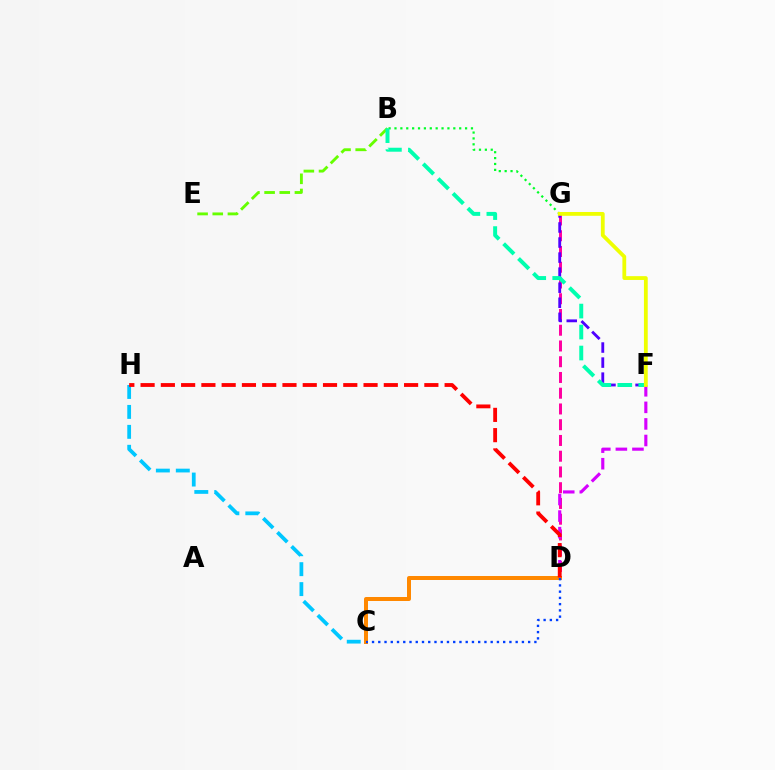{('C', 'H'): [{'color': '#00c7ff', 'line_style': 'dashed', 'thickness': 2.71}], ('B', 'G'): [{'color': '#00ff27', 'line_style': 'dotted', 'thickness': 1.6}], ('D', 'G'): [{'color': '#ff00a0', 'line_style': 'dashed', 'thickness': 2.14}], ('D', 'F'): [{'color': '#d600ff', 'line_style': 'dashed', 'thickness': 2.25}], ('F', 'G'): [{'color': '#4f00ff', 'line_style': 'dashed', 'thickness': 2.04}, {'color': '#eeff00', 'line_style': 'solid', 'thickness': 2.74}], ('B', 'E'): [{'color': '#66ff00', 'line_style': 'dashed', 'thickness': 2.06}], ('C', 'D'): [{'color': '#ff8800', 'line_style': 'solid', 'thickness': 2.88}, {'color': '#003fff', 'line_style': 'dotted', 'thickness': 1.7}], ('D', 'H'): [{'color': '#ff0000', 'line_style': 'dashed', 'thickness': 2.75}], ('B', 'F'): [{'color': '#00ffaf', 'line_style': 'dashed', 'thickness': 2.85}]}